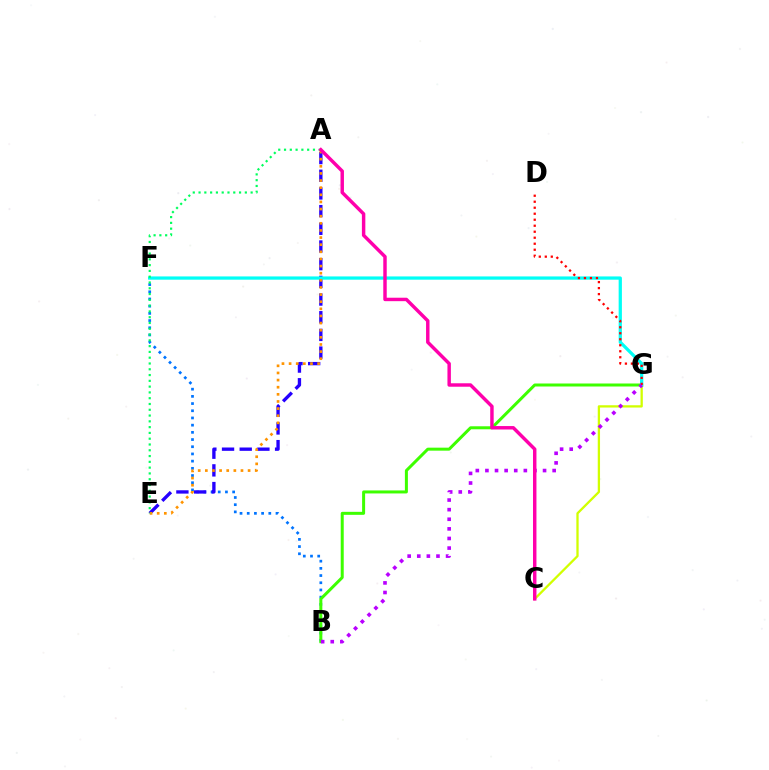{('B', 'F'): [{'color': '#0074ff', 'line_style': 'dotted', 'thickness': 1.95}], ('A', 'E'): [{'color': '#2500ff', 'line_style': 'dashed', 'thickness': 2.4}, {'color': '#ff9400', 'line_style': 'dotted', 'thickness': 1.94}, {'color': '#00ff5c', 'line_style': 'dotted', 'thickness': 1.57}], ('B', 'G'): [{'color': '#3dff00', 'line_style': 'solid', 'thickness': 2.16}, {'color': '#b900ff', 'line_style': 'dotted', 'thickness': 2.61}], ('C', 'G'): [{'color': '#d1ff00', 'line_style': 'solid', 'thickness': 1.65}], ('F', 'G'): [{'color': '#00fff6', 'line_style': 'solid', 'thickness': 2.34}], ('D', 'G'): [{'color': '#ff0000', 'line_style': 'dotted', 'thickness': 1.63}], ('A', 'C'): [{'color': '#ff00ac', 'line_style': 'solid', 'thickness': 2.48}]}